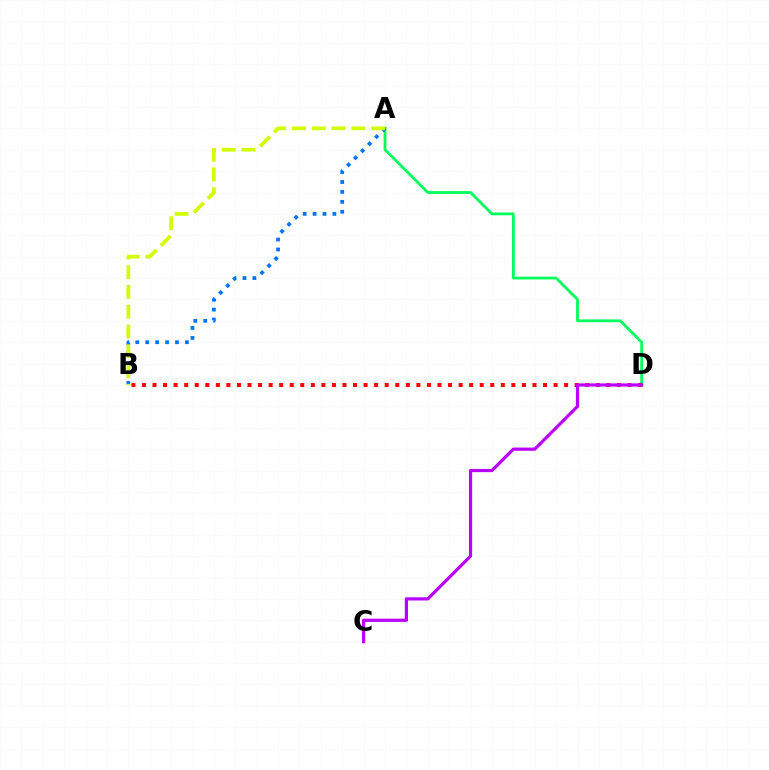{('A', 'D'): [{'color': '#00ff5c', 'line_style': 'solid', 'thickness': 2.02}], ('B', 'D'): [{'color': '#ff0000', 'line_style': 'dotted', 'thickness': 2.87}], ('A', 'B'): [{'color': '#0074ff', 'line_style': 'dotted', 'thickness': 2.7}, {'color': '#d1ff00', 'line_style': 'dashed', 'thickness': 2.69}], ('C', 'D'): [{'color': '#b900ff', 'line_style': 'solid', 'thickness': 2.3}]}